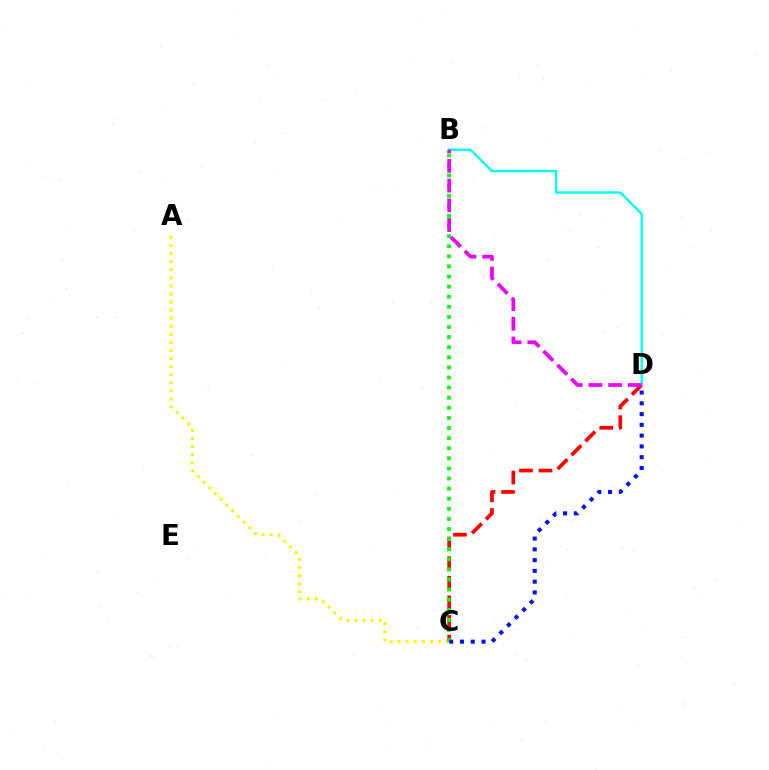{('A', 'C'): [{'color': '#fcf500', 'line_style': 'dotted', 'thickness': 2.19}], ('C', 'D'): [{'color': '#ff0000', 'line_style': 'dashed', 'thickness': 2.66}, {'color': '#0010ff', 'line_style': 'dotted', 'thickness': 2.93}], ('B', 'C'): [{'color': '#08ff00', 'line_style': 'dotted', 'thickness': 2.74}], ('B', 'D'): [{'color': '#00fff6', 'line_style': 'solid', 'thickness': 1.7}, {'color': '#ee00ff', 'line_style': 'dashed', 'thickness': 2.68}]}